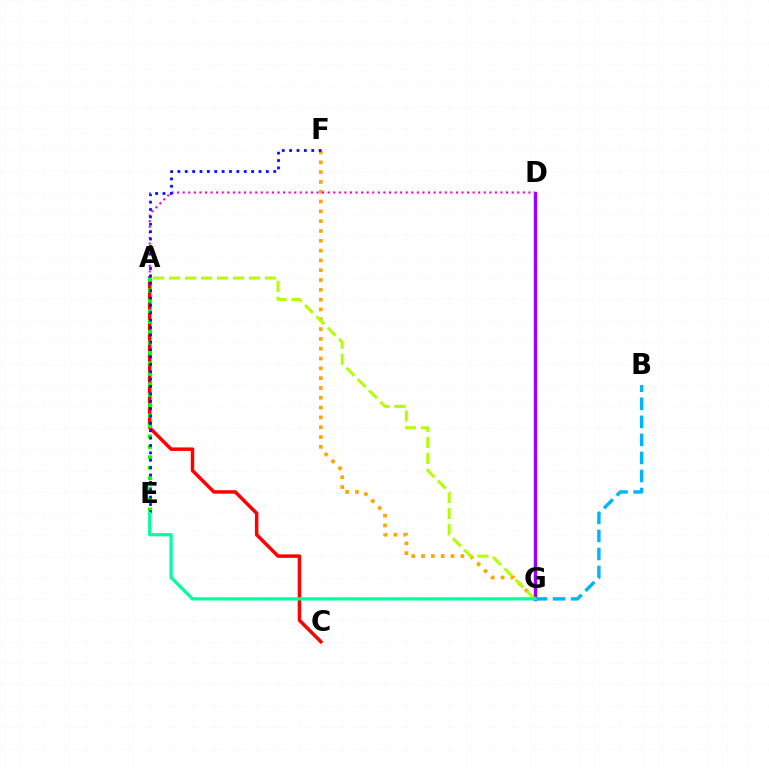{('F', 'G'): [{'color': '#ffa500', 'line_style': 'dotted', 'thickness': 2.67}], ('A', 'C'): [{'color': '#ff0000', 'line_style': 'solid', 'thickness': 2.5}], ('D', 'G'): [{'color': '#9b00ff', 'line_style': 'solid', 'thickness': 2.45}], ('B', 'G'): [{'color': '#00b5ff', 'line_style': 'dashed', 'thickness': 2.45}], ('A', 'D'): [{'color': '#ff00bd', 'line_style': 'dotted', 'thickness': 1.51}], ('A', 'E'): [{'color': '#08ff00', 'line_style': 'dotted', 'thickness': 2.83}], ('A', 'G'): [{'color': '#b3ff00', 'line_style': 'dashed', 'thickness': 2.17}], ('E', 'F'): [{'color': '#0010ff', 'line_style': 'dotted', 'thickness': 2.0}], ('E', 'G'): [{'color': '#00ff9d', 'line_style': 'solid', 'thickness': 2.32}]}